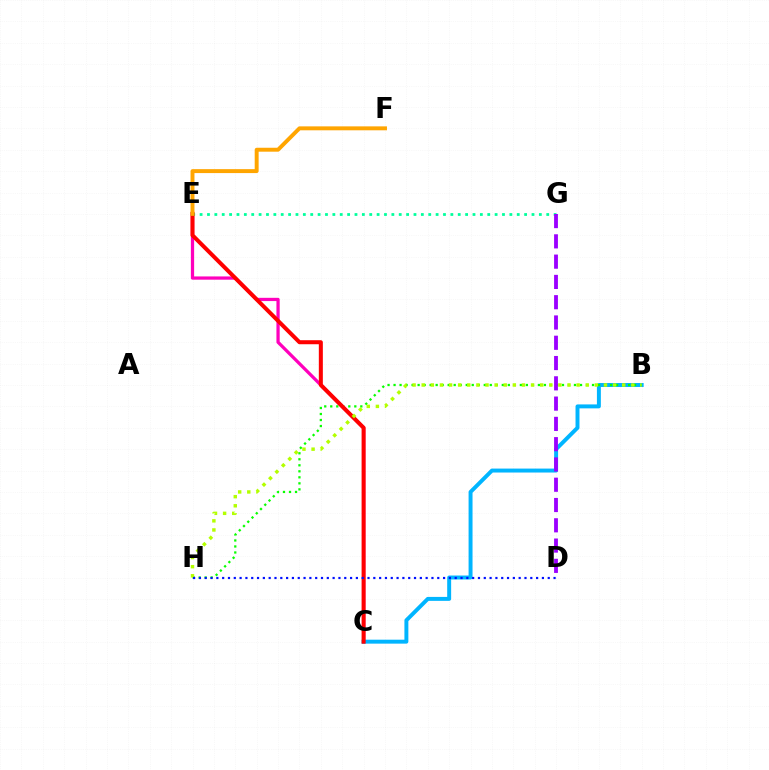{('C', 'E'): [{'color': '#ff00bd', 'line_style': 'solid', 'thickness': 2.34}, {'color': '#ff0000', 'line_style': 'solid', 'thickness': 2.9}], ('B', 'C'): [{'color': '#00b5ff', 'line_style': 'solid', 'thickness': 2.84}], ('B', 'H'): [{'color': '#08ff00', 'line_style': 'dotted', 'thickness': 1.63}, {'color': '#b3ff00', 'line_style': 'dotted', 'thickness': 2.48}], ('E', 'G'): [{'color': '#00ff9d', 'line_style': 'dotted', 'thickness': 2.0}], ('D', 'G'): [{'color': '#9b00ff', 'line_style': 'dashed', 'thickness': 2.76}], ('E', 'F'): [{'color': '#ffa500', 'line_style': 'solid', 'thickness': 2.83}], ('D', 'H'): [{'color': '#0010ff', 'line_style': 'dotted', 'thickness': 1.58}]}